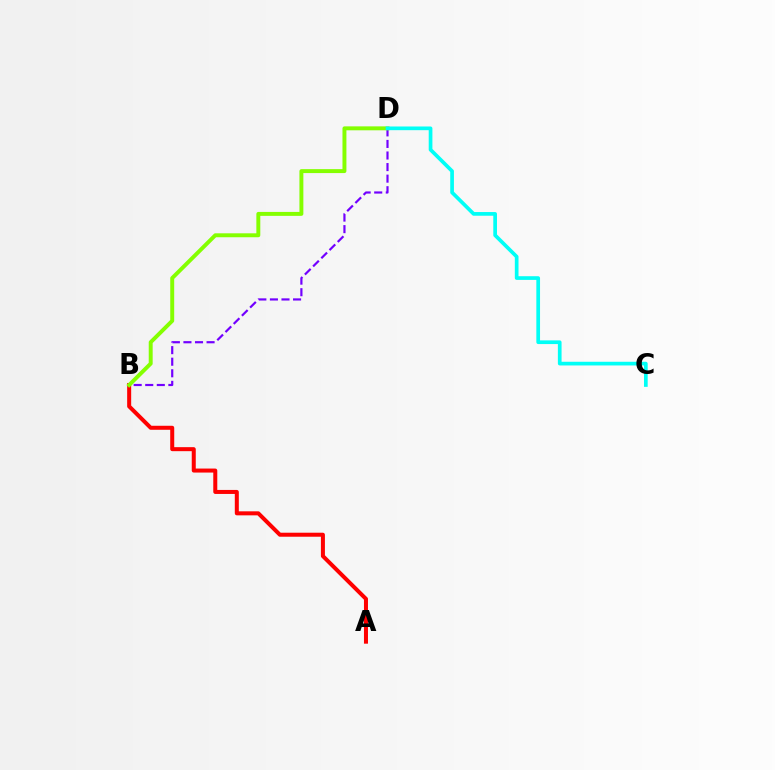{('A', 'B'): [{'color': '#ff0000', 'line_style': 'solid', 'thickness': 2.89}], ('B', 'D'): [{'color': '#7200ff', 'line_style': 'dashed', 'thickness': 1.57}, {'color': '#84ff00', 'line_style': 'solid', 'thickness': 2.84}], ('C', 'D'): [{'color': '#00fff6', 'line_style': 'solid', 'thickness': 2.66}]}